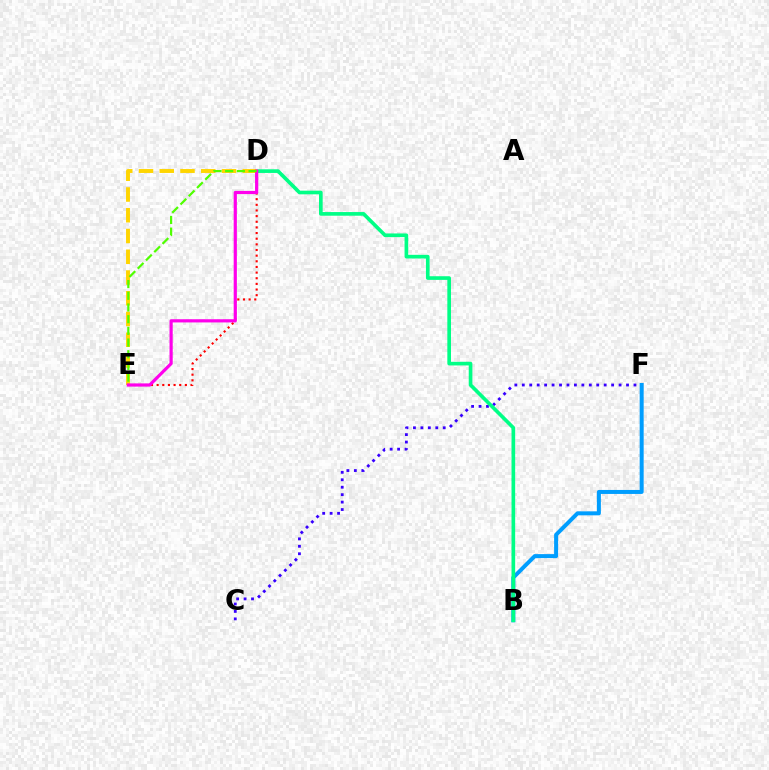{('C', 'F'): [{'color': '#3700ff', 'line_style': 'dotted', 'thickness': 2.02}], ('B', 'F'): [{'color': '#009eff', 'line_style': 'solid', 'thickness': 2.87}], ('B', 'D'): [{'color': '#00ff86', 'line_style': 'solid', 'thickness': 2.63}], ('D', 'E'): [{'color': '#ff0000', 'line_style': 'dotted', 'thickness': 1.53}, {'color': '#ffd500', 'line_style': 'dashed', 'thickness': 2.82}, {'color': '#ff00ed', 'line_style': 'solid', 'thickness': 2.3}, {'color': '#4fff00', 'line_style': 'dashed', 'thickness': 1.59}]}